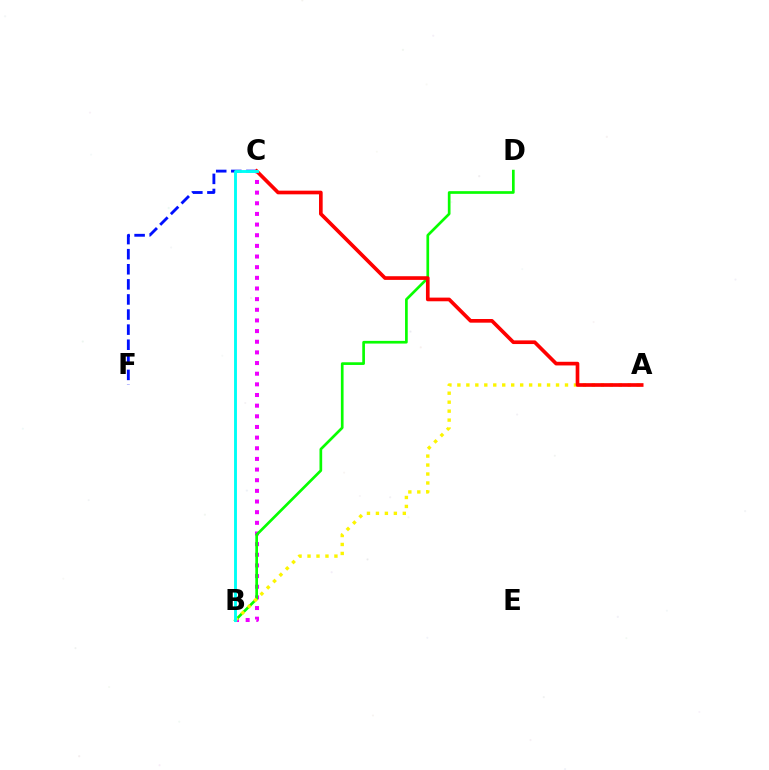{('B', 'C'): [{'color': '#ee00ff', 'line_style': 'dotted', 'thickness': 2.89}, {'color': '#00fff6', 'line_style': 'solid', 'thickness': 2.08}], ('C', 'F'): [{'color': '#0010ff', 'line_style': 'dashed', 'thickness': 2.05}], ('B', 'D'): [{'color': '#08ff00', 'line_style': 'solid', 'thickness': 1.94}], ('A', 'B'): [{'color': '#fcf500', 'line_style': 'dotted', 'thickness': 2.44}], ('A', 'C'): [{'color': '#ff0000', 'line_style': 'solid', 'thickness': 2.64}]}